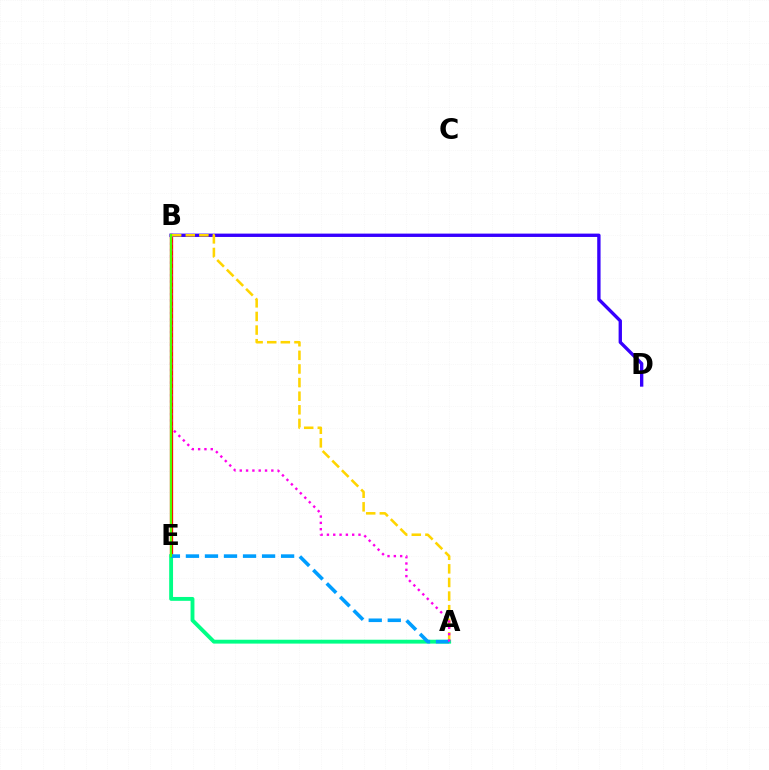{('B', 'E'): [{'color': '#ff0000', 'line_style': 'solid', 'thickness': 2.37}, {'color': '#4fff00', 'line_style': 'solid', 'thickness': 1.6}], ('B', 'D'): [{'color': '#3700ff', 'line_style': 'solid', 'thickness': 2.41}], ('A', 'B'): [{'color': '#ffd500', 'line_style': 'dashed', 'thickness': 1.85}, {'color': '#ff00ed', 'line_style': 'dotted', 'thickness': 1.72}], ('A', 'E'): [{'color': '#00ff86', 'line_style': 'solid', 'thickness': 2.78}, {'color': '#009eff', 'line_style': 'dashed', 'thickness': 2.59}]}